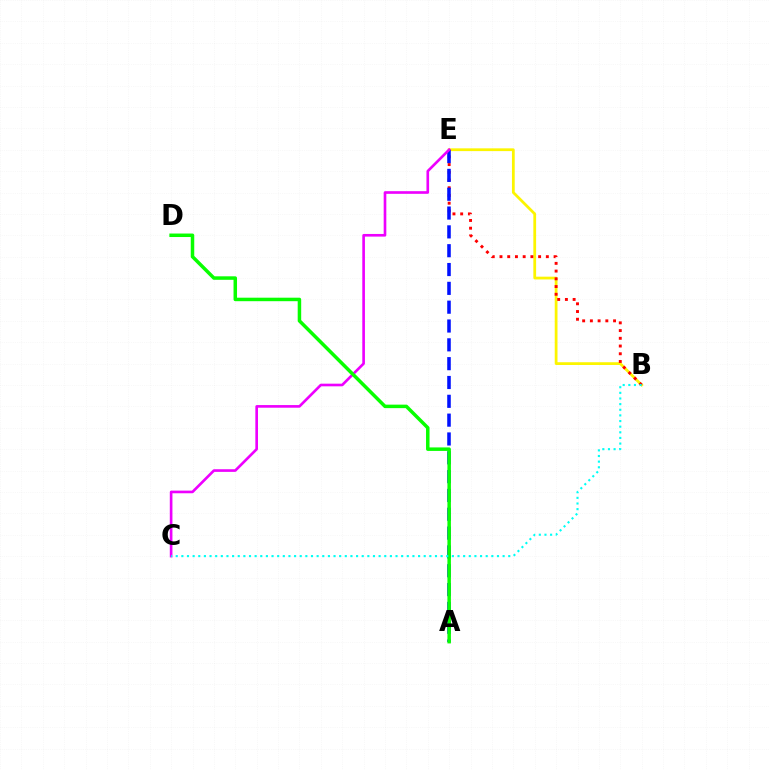{('B', 'E'): [{'color': '#fcf500', 'line_style': 'solid', 'thickness': 1.99}, {'color': '#ff0000', 'line_style': 'dotted', 'thickness': 2.1}], ('A', 'E'): [{'color': '#0010ff', 'line_style': 'dashed', 'thickness': 2.56}], ('C', 'E'): [{'color': '#ee00ff', 'line_style': 'solid', 'thickness': 1.9}], ('A', 'D'): [{'color': '#08ff00', 'line_style': 'solid', 'thickness': 2.52}], ('B', 'C'): [{'color': '#00fff6', 'line_style': 'dotted', 'thickness': 1.53}]}